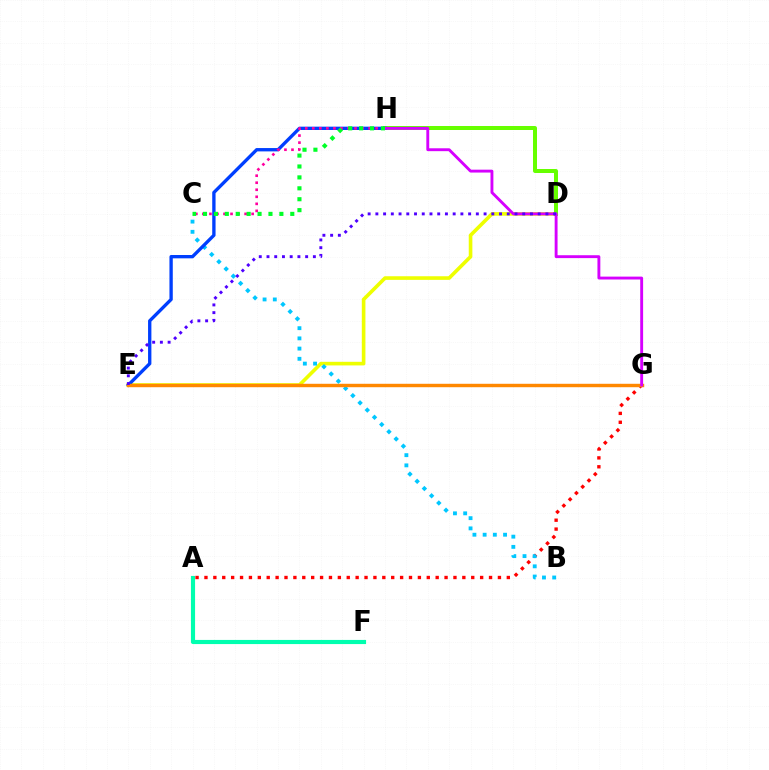{('D', 'E'): [{'color': '#eeff00', 'line_style': 'solid', 'thickness': 2.61}, {'color': '#4f00ff', 'line_style': 'dotted', 'thickness': 2.1}], ('A', 'F'): [{'color': '#00ffaf', 'line_style': 'solid', 'thickness': 2.98}], ('D', 'H'): [{'color': '#66ff00', 'line_style': 'solid', 'thickness': 2.87}], ('A', 'G'): [{'color': '#ff0000', 'line_style': 'dotted', 'thickness': 2.42}], ('B', 'C'): [{'color': '#00c7ff', 'line_style': 'dotted', 'thickness': 2.77}], ('E', 'H'): [{'color': '#003fff', 'line_style': 'solid', 'thickness': 2.4}], ('C', 'H'): [{'color': '#ff00a0', 'line_style': 'dotted', 'thickness': 1.91}, {'color': '#00ff27', 'line_style': 'dotted', 'thickness': 2.96}], ('E', 'G'): [{'color': '#ff8800', 'line_style': 'solid', 'thickness': 2.47}], ('G', 'H'): [{'color': '#d600ff', 'line_style': 'solid', 'thickness': 2.08}]}